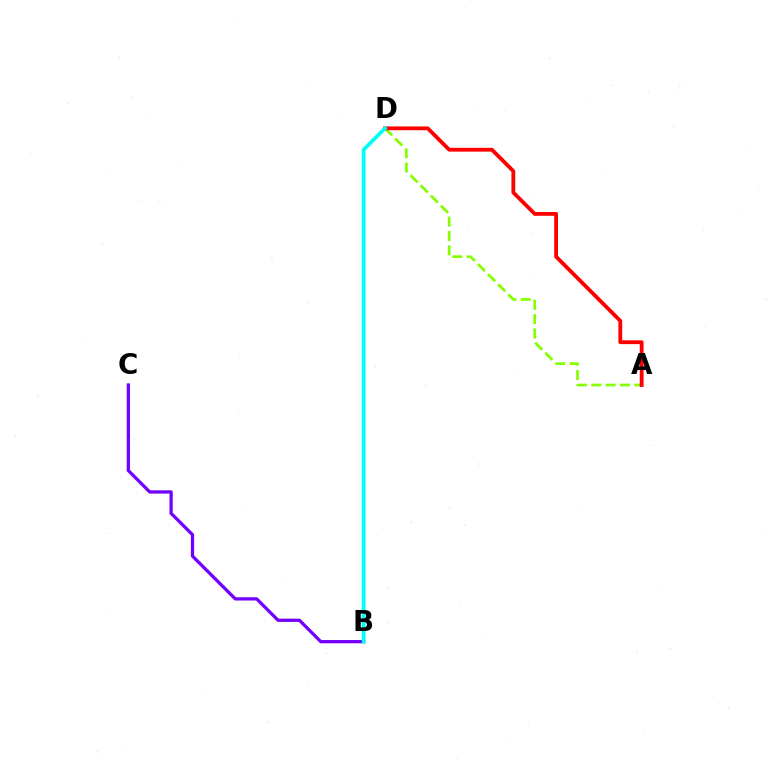{('B', 'C'): [{'color': '#7200ff', 'line_style': 'solid', 'thickness': 2.35}], ('A', 'D'): [{'color': '#84ff00', 'line_style': 'dashed', 'thickness': 1.95}, {'color': '#ff0000', 'line_style': 'solid', 'thickness': 2.75}], ('B', 'D'): [{'color': '#00fff6', 'line_style': 'solid', 'thickness': 2.7}]}